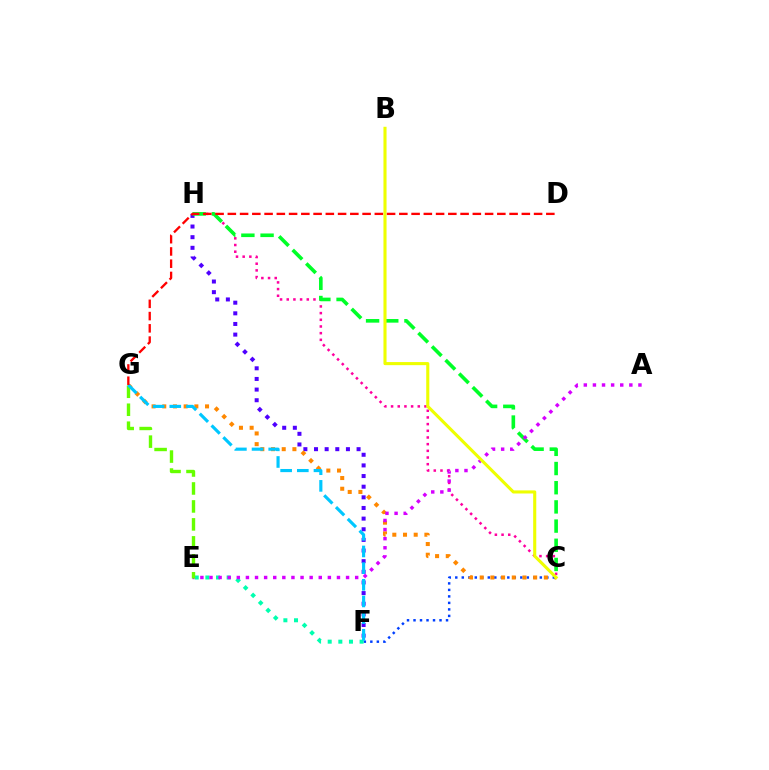{('C', 'F'): [{'color': '#003fff', 'line_style': 'dotted', 'thickness': 1.77}], ('F', 'H'): [{'color': '#4f00ff', 'line_style': 'dotted', 'thickness': 2.89}], ('C', 'G'): [{'color': '#ff8800', 'line_style': 'dotted', 'thickness': 2.91}], ('C', 'H'): [{'color': '#ff00a0', 'line_style': 'dotted', 'thickness': 1.81}, {'color': '#00ff27', 'line_style': 'dashed', 'thickness': 2.61}], ('E', 'F'): [{'color': '#00ffaf', 'line_style': 'dotted', 'thickness': 2.89}], ('A', 'E'): [{'color': '#d600ff', 'line_style': 'dotted', 'thickness': 2.47}], ('E', 'G'): [{'color': '#66ff00', 'line_style': 'dashed', 'thickness': 2.44}], ('B', 'C'): [{'color': '#eeff00', 'line_style': 'solid', 'thickness': 2.23}], ('F', 'G'): [{'color': '#00c7ff', 'line_style': 'dashed', 'thickness': 2.26}], ('D', 'G'): [{'color': '#ff0000', 'line_style': 'dashed', 'thickness': 1.66}]}